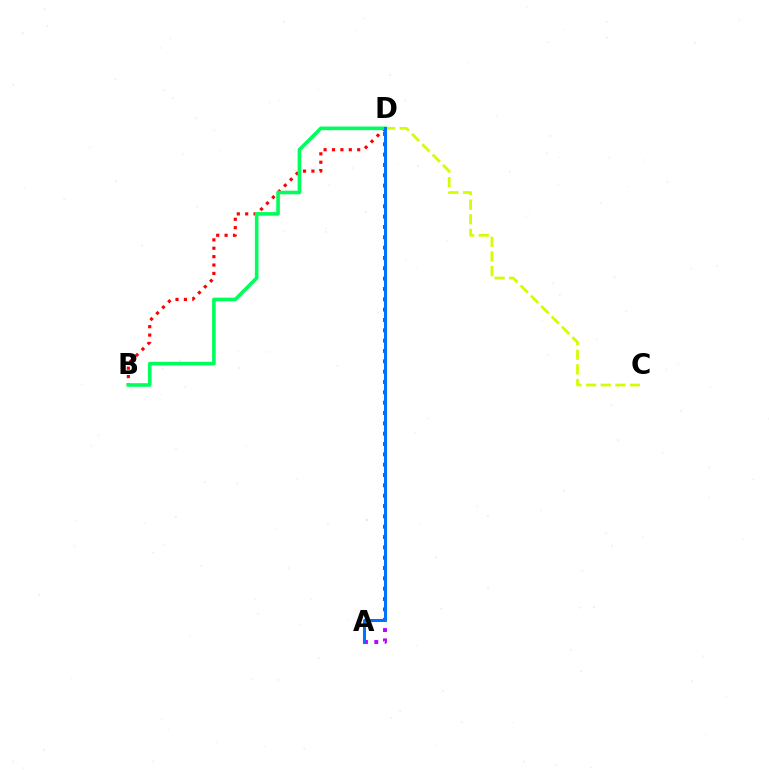{('C', 'D'): [{'color': '#d1ff00', 'line_style': 'dashed', 'thickness': 1.99}], ('B', 'D'): [{'color': '#ff0000', 'line_style': 'dotted', 'thickness': 2.28}, {'color': '#00ff5c', 'line_style': 'solid', 'thickness': 2.6}], ('A', 'D'): [{'color': '#b900ff', 'line_style': 'dotted', 'thickness': 2.81}, {'color': '#0074ff', 'line_style': 'solid', 'thickness': 2.17}]}